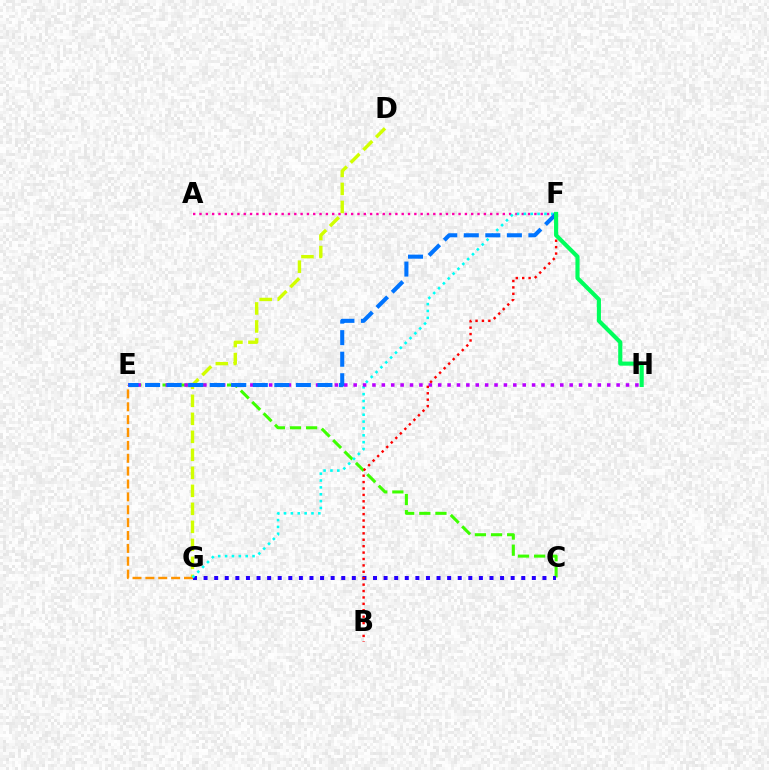{('A', 'F'): [{'color': '#ff00ac', 'line_style': 'dotted', 'thickness': 1.72}], ('C', 'E'): [{'color': '#3dff00', 'line_style': 'dashed', 'thickness': 2.19}], ('D', 'G'): [{'color': '#d1ff00', 'line_style': 'dashed', 'thickness': 2.45}], ('E', 'G'): [{'color': '#ff9400', 'line_style': 'dashed', 'thickness': 1.75}], ('C', 'G'): [{'color': '#2500ff', 'line_style': 'dotted', 'thickness': 2.88}], ('F', 'G'): [{'color': '#00fff6', 'line_style': 'dotted', 'thickness': 1.86}], ('E', 'H'): [{'color': '#b900ff', 'line_style': 'dotted', 'thickness': 2.55}], ('B', 'F'): [{'color': '#ff0000', 'line_style': 'dotted', 'thickness': 1.74}], ('E', 'F'): [{'color': '#0074ff', 'line_style': 'dashed', 'thickness': 2.93}], ('F', 'H'): [{'color': '#00ff5c', 'line_style': 'solid', 'thickness': 2.97}]}